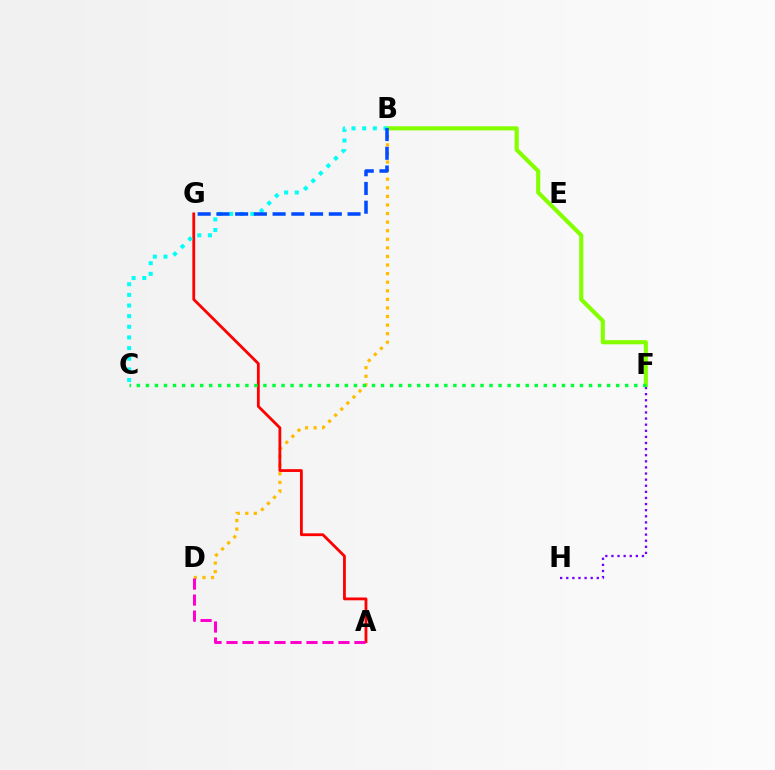{('F', 'H'): [{'color': '#7200ff', 'line_style': 'dotted', 'thickness': 1.66}], ('B', 'F'): [{'color': '#84ff00', 'line_style': 'solid', 'thickness': 2.97}], ('B', 'D'): [{'color': '#ffbd00', 'line_style': 'dotted', 'thickness': 2.33}], ('A', 'G'): [{'color': '#ff0000', 'line_style': 'solid', 'thickness': 2.02}], ('C', 'F'): [{'color': '#00ff39', 'line_style': 'dotted', 'thickness': 2.46}], ('A', 'D'): [{'color': '#ff00cf', 'line_style': 'dashed', 'thickness': 2.17}], ('B', 'C'): [{'color': '#00fff6', 'line_style': 'dotted', 'thickness': 2.89}], ('B', 'G'): [{'color': '#004bff', 'line_style': 'dashed', 'thickness': 2.55}]}